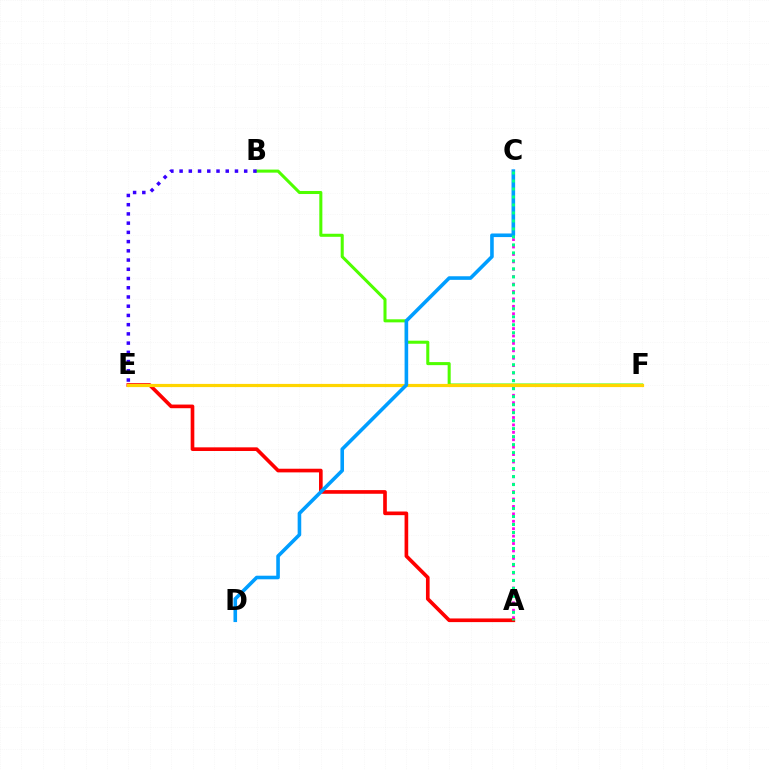{('A', 'C'): [{'color': '#ff00ed', 'line_style': 'dotted', 'thickness': 2.01}, {'color': '#00ff86', 'line_style': 'dotted', 'thickness': 2.17}], ('A', 'E'): [{'color': '#ff0000', 'line_style': 'solid', 'thickness': 2.63}], ('B', 'F'): [{'color': '#4fff00', 'line_style': 'solid', 'thickness': 2.2}], ('E', 'F'): [{'color': '#ffd500', 'line_style': 'solid', 'thickness': 2.3}], ('B', 'E'): [{'color': '#3700ff', 'line_style': 'dotted', 'thickness': 2.51}], ('C', 'D'): [{'color': '#009eff', 'line_style': 'solid', 'thickness': 2.59}]}